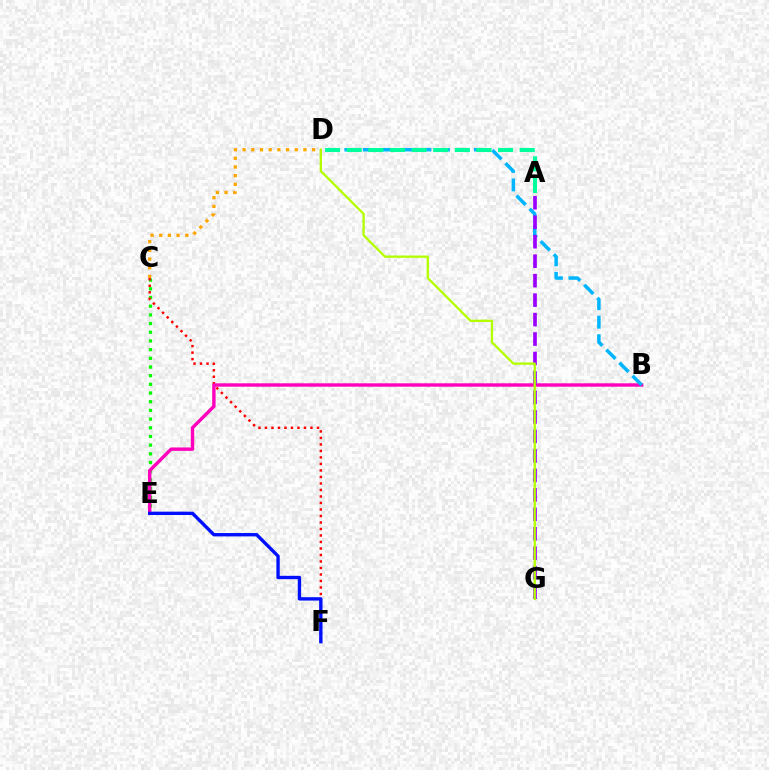{('C', 'E'): [{'color': '#08ff00', 'line_style': 'dotted', 'thickness': 2.36}], ('C', 'F'): [{'color': '#ff0000', 'line_style': 'dotted', 'thickness': 1.77}], ('B', 'E'): [{'color': '#ff00bd', 'line_style': 'solid', 'thickness': 2.45}], ('B', 'D'): [{'color': '#00b5ff', 'line_style': 'dashed', 'thickness': 2.52}], ('E', 'F'): [{'color': '#0010ff', 'line_style': 'solid', 'thickness': 2.42}], ('A', 'D'): [{'color': '#00ff9d', 'line_style': 'dashed', 'thickness': 2.94}], ('A', 'G'): [{'color': '#9b00ff', 'line_style': 'dashed', 'thickness': 2.65}], ('D', 'G'): [{'color': '#b3ff00', 'line_style': 'solid', 'thickness': 1.67}], ('C', 'D'): [{'color': '#ffa500', 'line_style': 'dotted', 'thickness': 2.36}]}